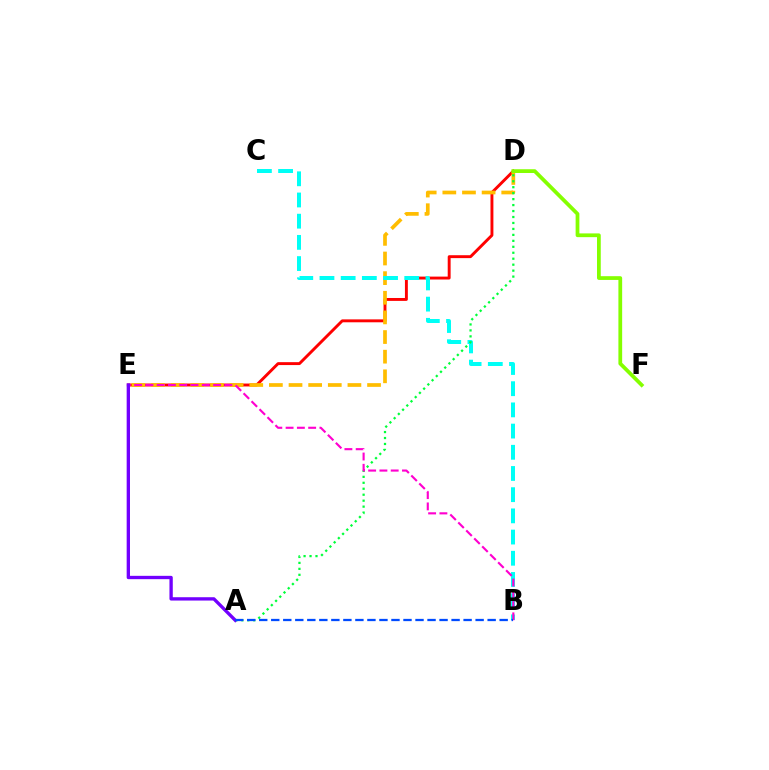{('D', 'E'): [{'color': '#ff0000', 'line_style': 'solid', 'thickness': 2.09}, {'color': '#ffbd00', 'line_style': 'dashed', 'thickness': 2.67}], ('B', 'C'): [{'color': '#00fff6', 'line_style': 'dashed', 'thickness': 2.88}], ('A', 'D'): [{'color': '#00ff39', 'line_style': 'dotted', 'thickness': 1.62}], ('D', 'F'): [{'color': '#84ff00', 'line_style': 'solid', 'thickness': 2.7}], ('B', 'E'): [{'color': '#ff00cf', 'line_style': 'dashed', 'thickness': 1.53}], ('A', 'E'): [{'color': '#7200ff', 'line_style': 'solid', 'thickness': 2.4}], ('A', 'B'): [{'color': '#004bff', 'line_style': 'dashed', 'thickness': 1.63}]}